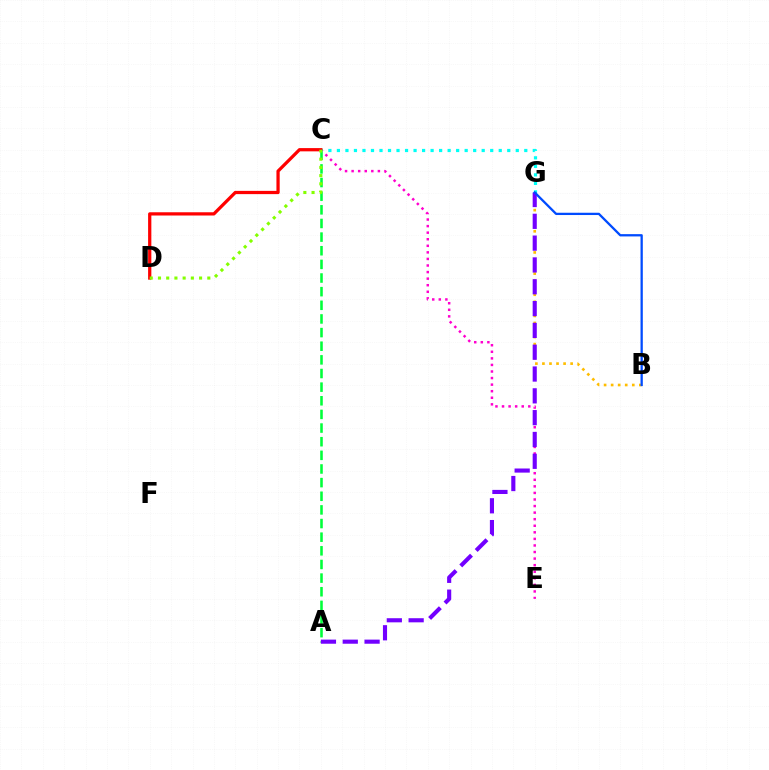{('C', 'E'): [{'color': '#ff00cf', 'line_style': 'dotted', 'thickness': 1.78}], ('B', 'G'): [{'color': '#ffbd00', 'line_style': 'dotted', 'thickness': 1.92}, {'color': '#004bff', 'line_style': 'solid', 'thickness': 1.65}], ('A', 'C'): [{'color': '#00ff39', 'line_style': 'dashed', 'thickness': 1.85}], ('C', 'G'): [{'color': '#00fff6', 'line_style': 'dotted', 'thickness': 2.31}], ('A', 'G'): [{'color': '#7200ff', 'line_style': 'dashed', 'thickness': 2.96}], ('C', 'D'): [{'color': '#ff0000', 'line_style': 'solid', 'thickness': 2.34}, {'color': '#84ff00', 'line_style': 'dotted', 'thickness': 2.23}]}